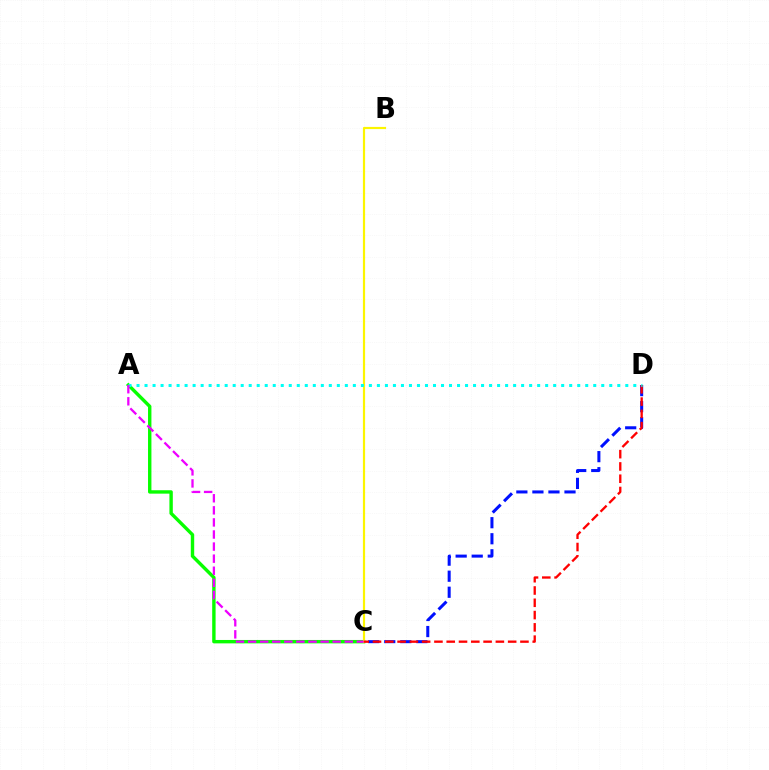{('A', 'C'): [{'color': '#08ff00', 'line_style': 'solid', 'thickness': 2.45}, {'color': '#ee00ff', 'line_style': 'dashed', 'thickness': 1.64}], ('B', 'C'): [{'color': '#fcf500', 'line_style': 'solid', 'thickness': 1.58}], ('C', 'D'): [{'color': '#0010ff', 'line_style': 'dashed', 'thickness': 2.18}, {'color': '#ff0000', 'line_style': 'dashed', 'thickness': 1.67}], ('A', 'D'): [{'color': '#00fff6', 'line_style': 'dotted', 'thickness': 2.18}]}